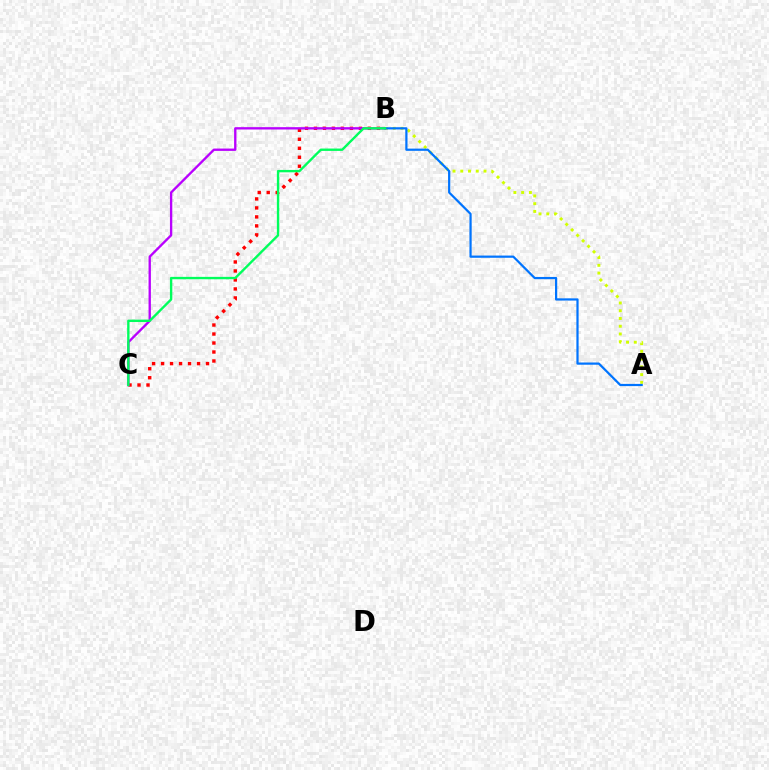{('A', 'B'): [{'color': '#d1ff00', 'line_style': 'dotted', 'thickness': 2.11}, {'color': '#0074ff', 'line_style': 'solid', 'thickness': 1.6}], ('B', 'C'): [{'color': '#ff0000', 'line_style': 'dotted', 'thickness': 2.44}, {'color': '#b900ff', 'line_style': 'solid', 'thickness': 1.69}, {'color': '#00ff5c', 'line_style': 'solid', 'thickness': 1.71}]}